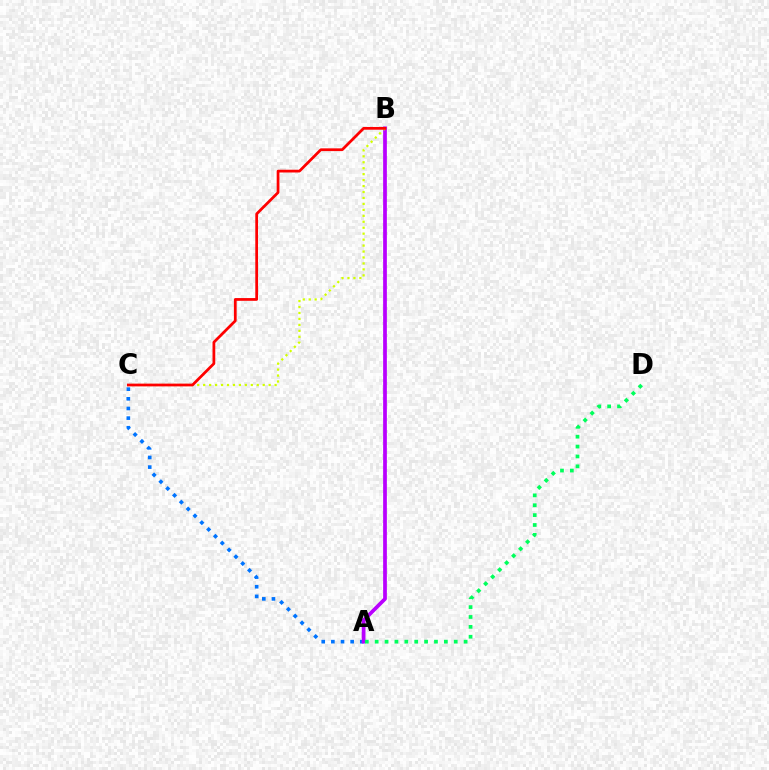{('A', 'C'): [{'color': '#0074ff', 'line_style': 'dotted', 'thickness': 2.62}], ('A', 'B'): [{'color': '#b900ff', 'line_style': 'solid', 'thickness': 2.69}], ('B', 'C'): [{'color': '#d1ff00', 'line_style': 'dotted', 'thickness': 1.62}, {'color': '#ff0000', 'line_style': 'solid', 'thickness': 1.98}], ('A', 'D'): [{'color': '#00ff5c', 'line_style': 'dotted', 'thickness': 2.68}]}